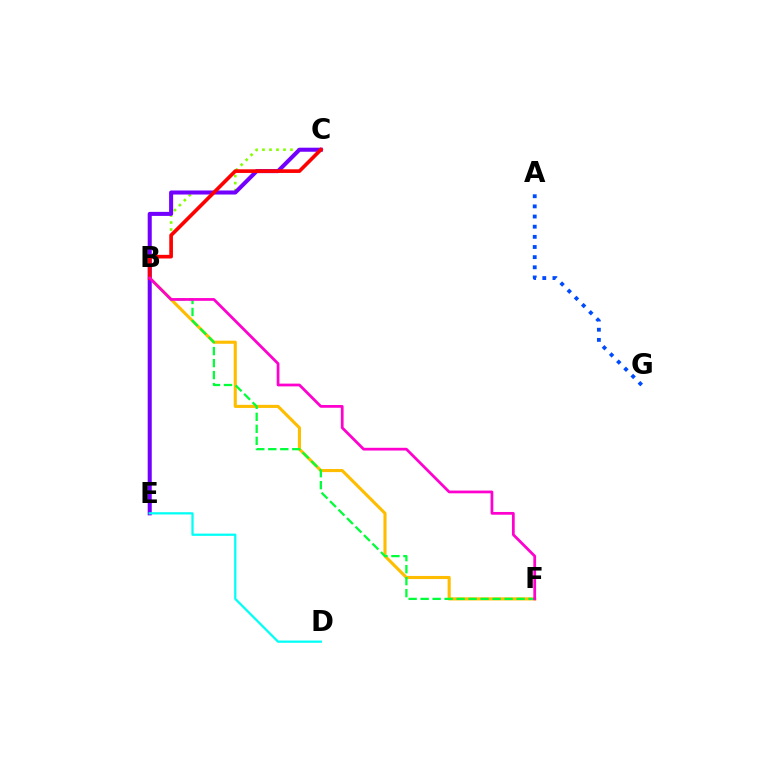{('A', 'G'): [{'color': '#004bff', 'line_style': 'dotted', 'thickness': 2.76}], ('B', 'F'): [{'color': '#ffbd00', 'line_style': 'solid', 'thickness': 2.23}, {'color': '#00ff39', 'line_style': 'dashed', 'thickness': 1.63}, {'color': '#ff00cf', 'line_style': 'solid', 'thickness': 1.98}], ('C', 'E'): [{'color': '#84ff00', 'line_style': 'dotted', 'thickness': 1.9}, {'color': '#7200ff', 'line_style': 'solid', 'thickness': 2.91}], ('B', 'C'): [{'color': '#ff0000', 'line_style': 'solid', 'thickness': 2.63}], ('D', 'E'): [{'color': '#00fff6', 'line_style': 'solid', 'thickness': 1.62}]}